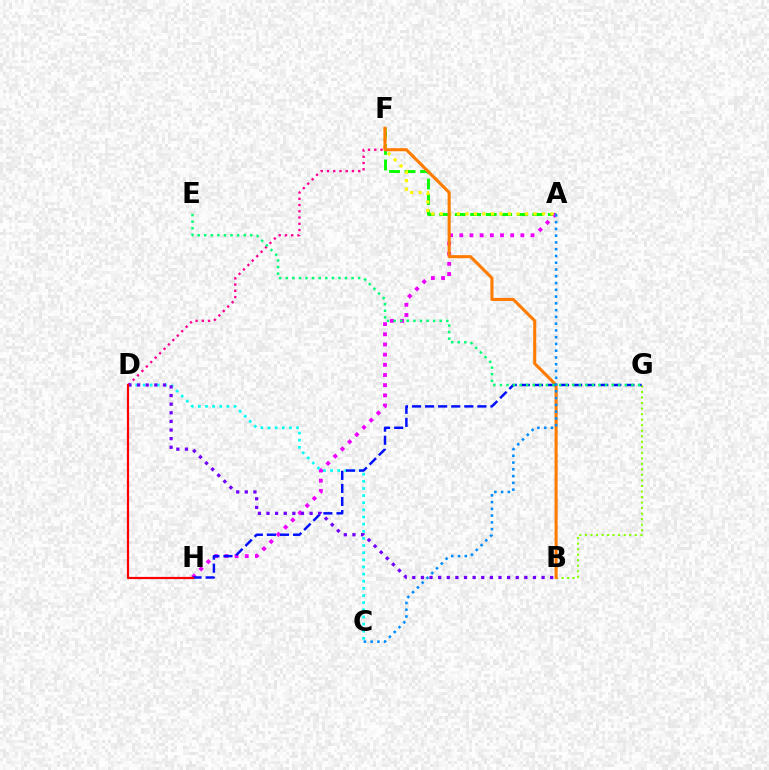{('A', 'F'): [{'color': '#08ff00', 'line_style': 'dashed', 'thickness': 2.11}, {'color': '#fcf500', 'line_style': 'dotted', 'thickness': 2.31}], ('C', 'D'): [{'color': '#00fff6', 'line_style': 'dotted', 'thickness': 1.94}], ('A', 'H'): [{'color': '#ee00ff', 'line_style': 'dotted', 'thickness': 2.76}], ('B', 'G'): [{'color': '#84ff00', 'line_style': 'dotted', 'thickness': 1.5}], ('D', 'F'): [{'color': '#ff0094', 'line_style': 'dotted', 'thickness': 1.7}], ('B', 'F'): [{'color': '#ff7c00', 'line_style': 'solid', 'thickness': 2.22}], ('G', 'H'): [{'color': '#0010ff', 'line_style': 'dashed', 'thickness': 1.78}], ('B', 'D'): [{'color': '#7200ff', 'line_style': 'dotted', 'thickness': 2.34}], ('E', 'G'): [{'color': '#00ff74', 'line_style': 'dotted', 'thickness': 1.79}], ('D', 'H'): [{'color': '#ff0000', 'line_style': 'solid', 'thickness': 1.58}], ('A', 'C'): [{'color': '#008cff', 'line_style': 'dotted', 'thickness': 1.84}]}